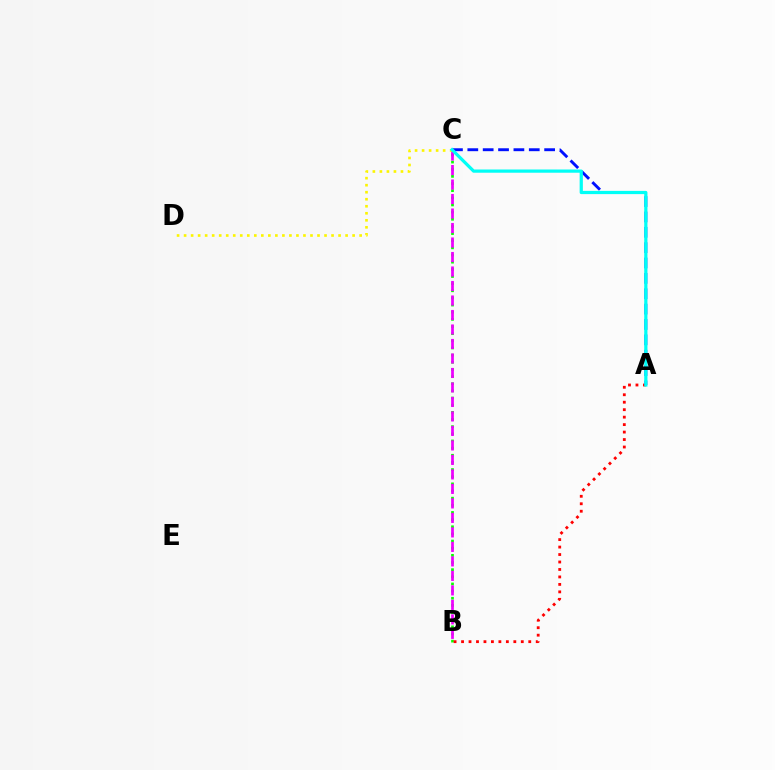{('B', 'C'): [{'color': '#08ff00', 'line_style': 'dotted', 'thickness': 1.94}, {'color': '#ee00ff', 'line_style': 'dashed', 'thickness': 1.97}], ('A', 'B'): [{'color': '#ff0000', 'line_style': 'dotted', 'thickness': 2.03}], ('A', 'C'): [{'color': '#0010ff', 'line_style': 'dashed', 'thickness': 2.09}, {'color': '#00fff6', 'line_style': 'solid', 'thickness': 2.32}], ('C', 'D'): [{'color': '#fcf500', 'line_style': 'dotted', 'thickness': 1.91}]}